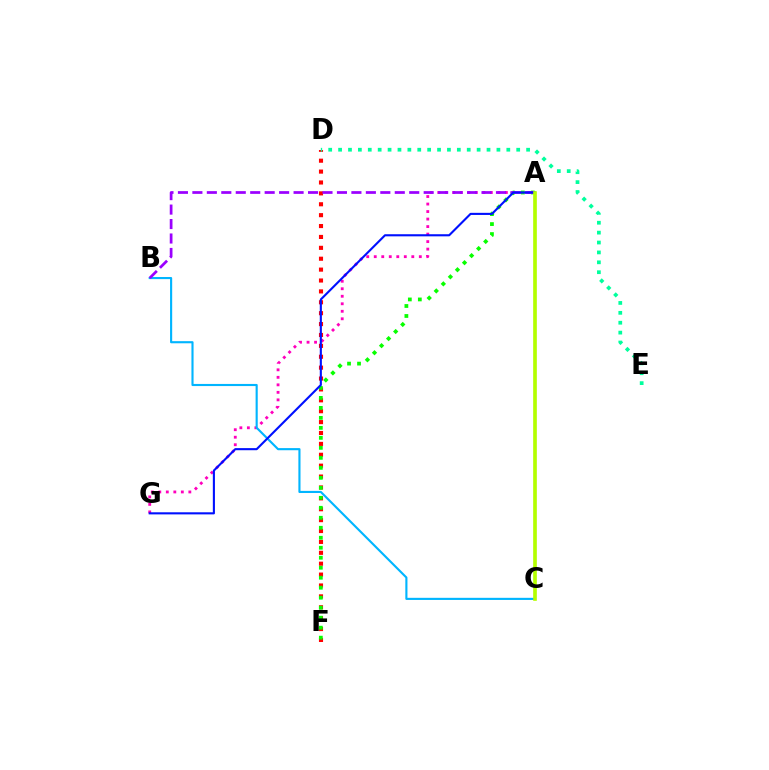{('D', 'F'): [{'color': '#ff0000', 'line_style': 'dotted', 'thickness': 2.96}], ('A', 'C'): [{'color': '#ffa500', 'line_style': 'solid', 'thickness': 1.58}, {'color': '#b3ff00', 'line_style': 'solid', 'thickness': 2.61}], ('D', 'E'): [{'color': '#00ff9d', 'line_style': 'dotted', 'thickness': 2.69}], ('A', 'G'): [{'color': '#ff00bd', 'line_style': 'dotted', 'thickness': 2.04}, {'color': '#0010ff', 'line_style': 'solid', 'thickness': 1.52}], ('B', 'C'): [{'color': '#00b5ff', 'line_style': 'solid', 'thickness': 1.53}], ('A', 'F'): [{'color': '#08ff00', 'line_style': 'dotted', 'thickness': 2.71}], ('A', 'B'): [{'color': '#9b00ff', 'line_style': 'dashed', 'thickness': 1.96}]}